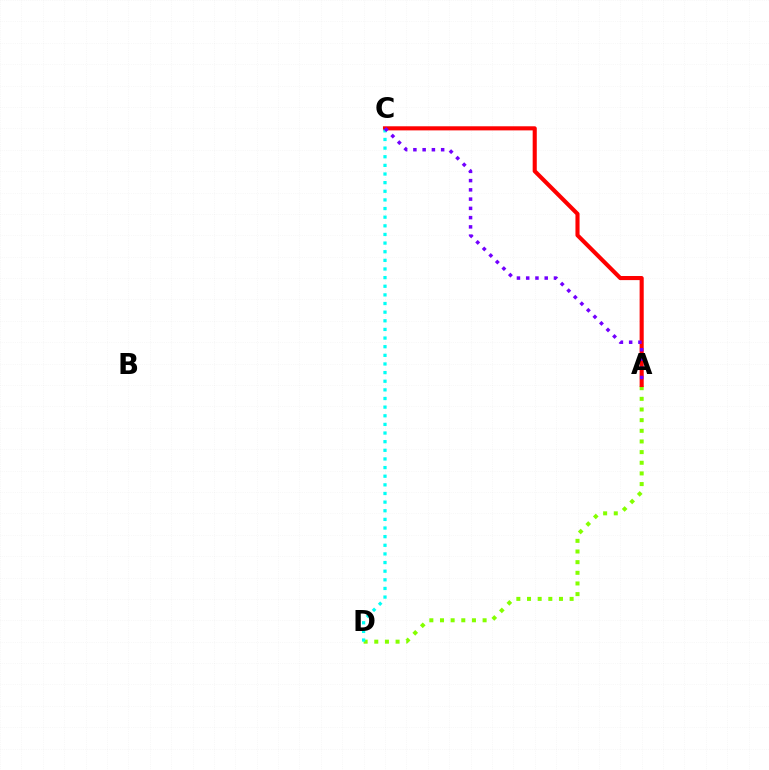{('A', 'D'): [{'color': '#84ff00', 'line_style': 'dotted', 'thickness': 2.89}], ('A', 'C'): [{'color': '#ff0000', 'line_style': 'solid', 'thickness': 2.95}, {'color': '#7200ff', 'line_style': 'dotted', 'thickness': 2.51}], ('C', 'D'): [{'color': '#00fff6', 'line_style': 'dotted', 'thickness': 2.35}]}